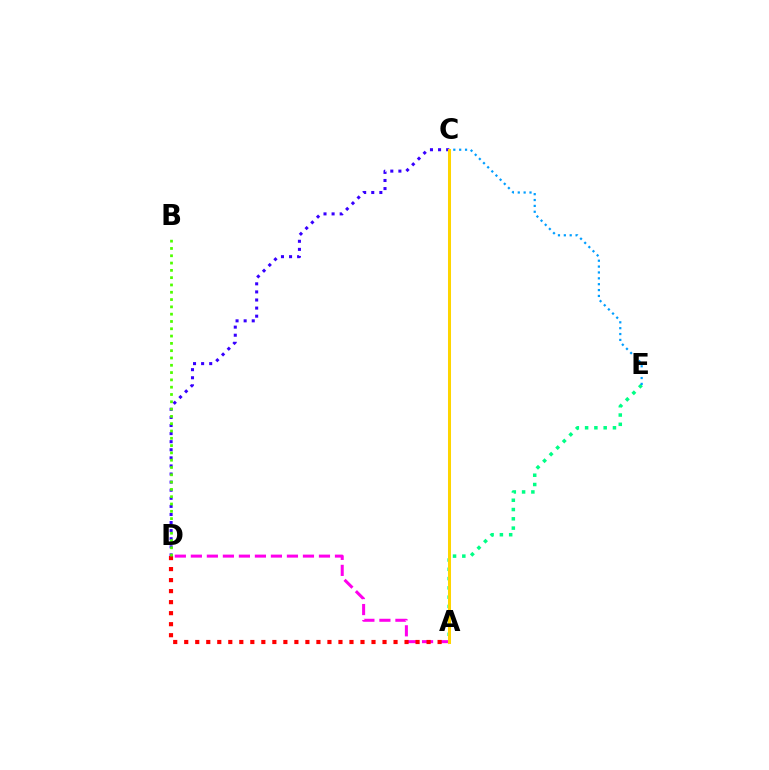{('A', 'D'): [{'color': '#ff00ed', 'line_style': 'dashed', 'thickness': 2.18}, {'color': '#ff0000', 'line_style': 'dotted', 'thickness': 2.99}], ('A', 'E'): [{'color': '#00ff86', 'line_style': 'dotted', 'thickness': 2.52}], ('C', 'E'): [{'color': '#009eff', 'line_style': 'dotted', 'thickness': 1.59}], ('C', 'D'): [{'color': '#3700ff', 'line_style': 'dotted', 'thickness': 2.2}], ('B', 'D'): [{'color': '#4fff00', 'line_style': 'dotted', 'thickness': 1.98}], ('A', 'C'): [{'color': '#ffd500', 'line_style': 'solid', 'thickness': 2.18}]}